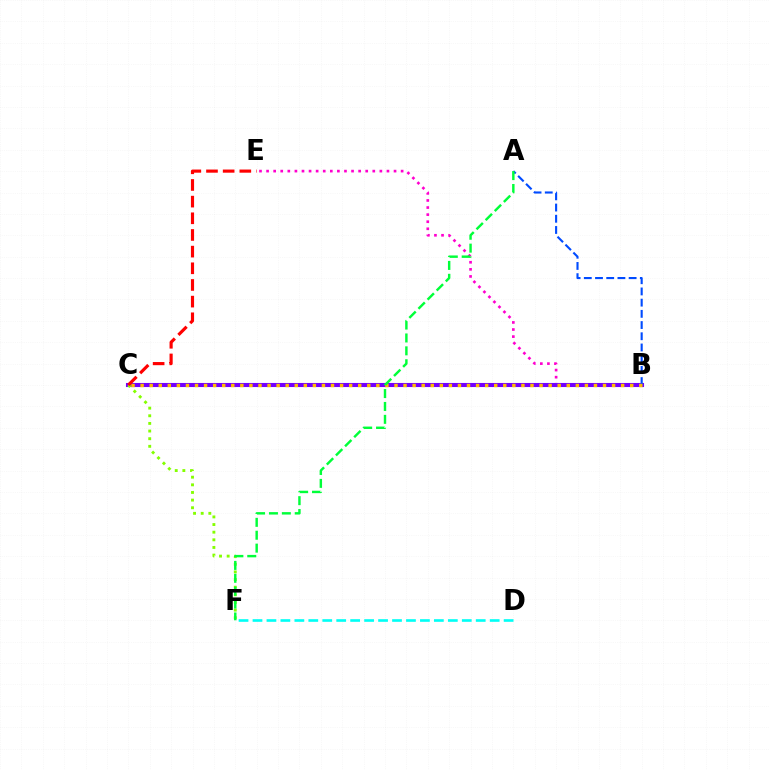{('B', 'E'): [{'color': '#ff00cf', 'line_style': 'dotted', 'thickness': 1.92}], ('B', 'C'): [{'color': '#7200ff', 'line_style': 'solid', 'thickness': 2.94}, {'color': '#ffbd00', 'line_style': 'dotted', 'thickness': 2.46}], ('A', 'B'): [{'color': '#004bff', 'line_style': 'dashed', 'thickness': 1.52}], ('C', 'F'): [{'color': '#84ff00', 'line_style': 'dotted', 'thickness': 2.08}], ('C', 'E'): [{'color': '#ff0000', 'line_style': 'dashed', 'thickness': 2.26}], ('A', 'F'): [{'color': '#00ff39', 'line_style': 'dashed', 'thickness': 1.75}], ('D', 'F'): [{'color': '#00fff6', 'line_style': 'dashed', 'thickness': 1.9}]}